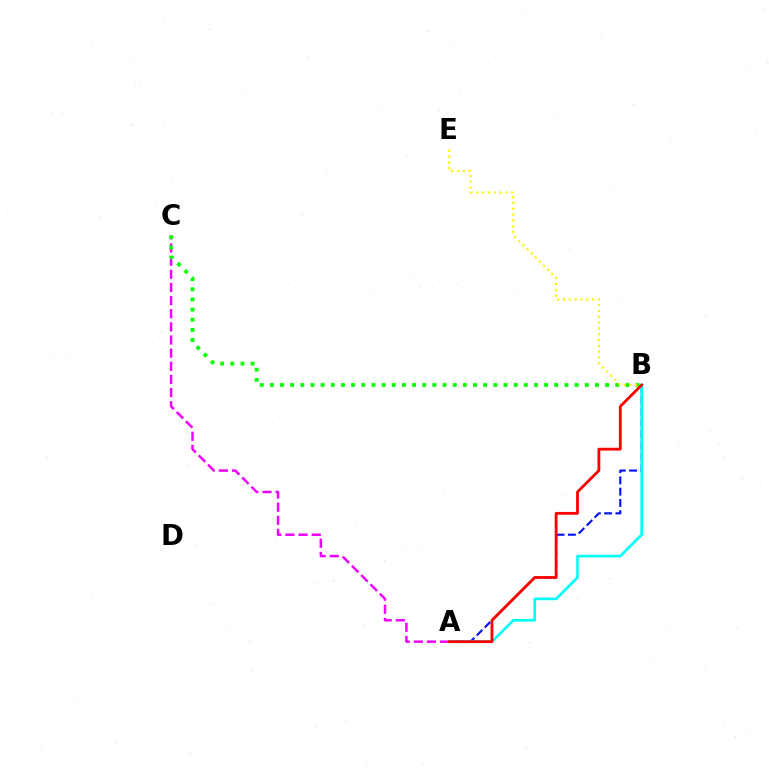{('A', 'C'): [{'color': '#ee00ff', 'line_style': 'dashed', 'thickness': 1.79}], ('B', 'C'): [{'color': '#08ff00', 'line_style': 'dotted', 'thickness': 2.76}], ('A', 'B'): [{'color': '#0010ff', 'line_style': 'dashed', 'thickness': 1.53}, {'color': '#00fff6', 'line_style': 'solid', 'thickness': 1.91}, {'color': '#ff0000', 'line_style': 'solid', 'thickness': 2.02}], ('B', 'E'): [{'color': '#fcf500', 'line_style': 'dotted', 'thickness': 1.58}]}